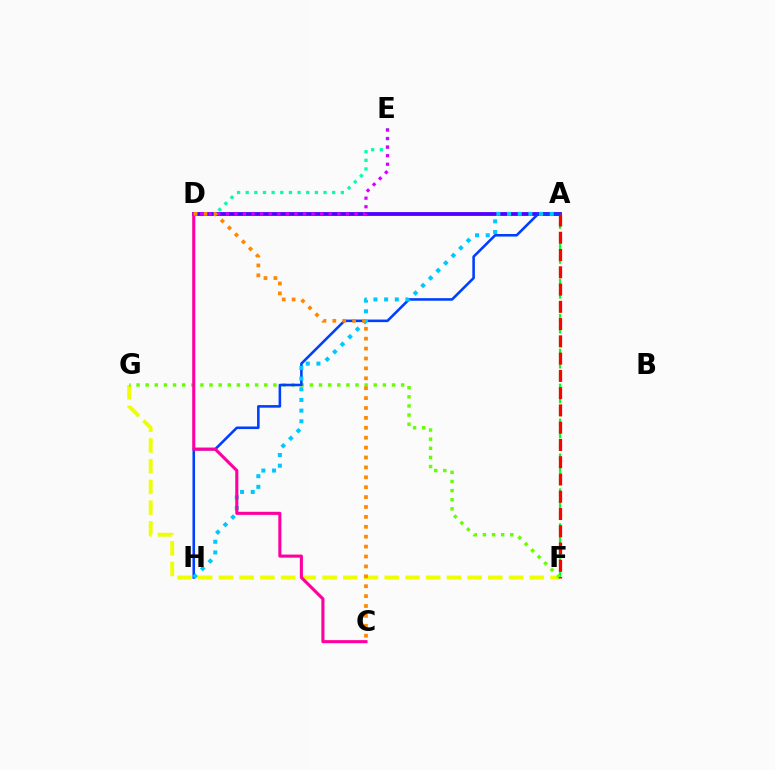{('A', 'F'): [{'color': '#00ff27', 'line_style': 'dashed', 'thickness': 1.58}, {'color': '#ff0000', 'line_style': 'dashed', 'thickness': 2.35}], ('D', 'E'): [{'color': '#00ffaf', 'line_style': 'dotted', 'thickness': 2.35}, {'color': '#d600ff', 'line_style': 'dotted', 'thickness': 2.33}], ('A', 'D'): [{'color': '#4f00ff', 'line_style': 'solid', 'thickness': 2.74}], ('F', 'G'): [{'color': '#eeff00', 'line_style': 'dashed', 'thickness': 2.82}, {'color': '#66ff00', 'line_style': 'dotted', 'thickness': 2.48}], ('A', 'H'): [{'color': '#003fff', 'line_style': 'solid', 'thickness': 1.85}, {'color': '#00c7ff', 'line_style': 'dotted', 'thickness': 2.9}], ('C', 'D'): [{'color': '#ff00a0', 'line_style': 'solid', 'thickness': 2.23}, {'color': '#ff8800', 'line_style': 'dotted', 'thickness': 2.69}]}